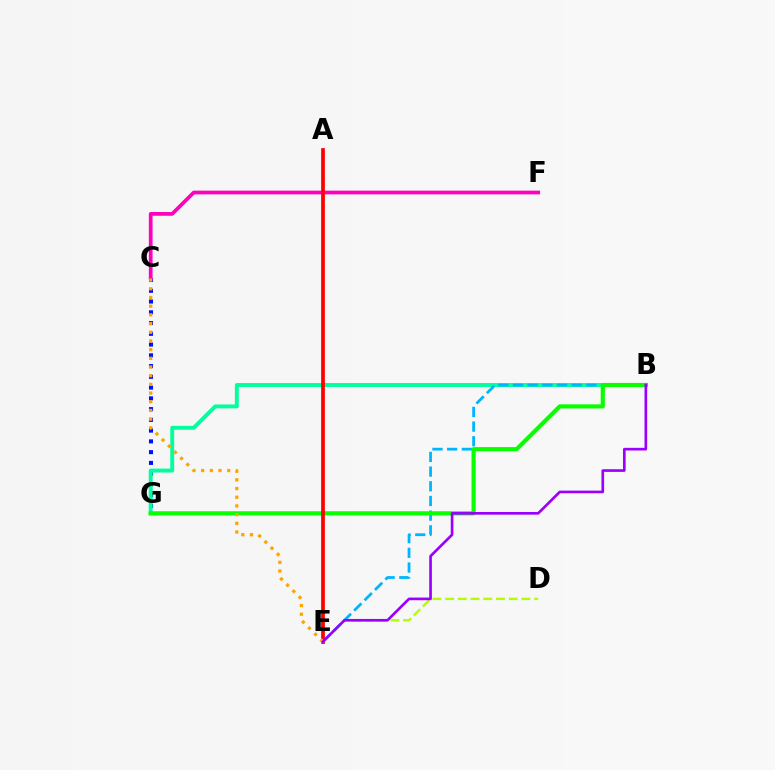{('D', 'E'): [{'color': '#b3ff00', 'line_style': 'dashed', 'thickness': 1.73}], ('C', 'G'): [{'color': '#0010ff', 'line_style': 'dotted', 'thickness': 2.92}], ('B', 'G'): [{'color': '#00ff9d', 'line_style': 'solid', 'thickness': 2.81}, {'color': '#08ff00', 'line_style': 'solid', 'thickness': 2.99}], ('B', 'E'): [{'color': '#00b5ff', 'line_style': 'dashed', 'thickness': 1.99}, {'color': '#9b00ff', 'line_style': 'solid', 'thickness': 1.92}], ('C', 'F'): [{'color': '#ff00bd', 'line_style': 'solid', 'thickness': 2.69}], ('A', 'E'): [{'color': '#ff0000', 'line_style': 'solid', 'thickness': 2.68}], ('C', 'E'): [{'color': '#ffa500', 'line_style': 'dotted', 'thickness': 2.36}]}